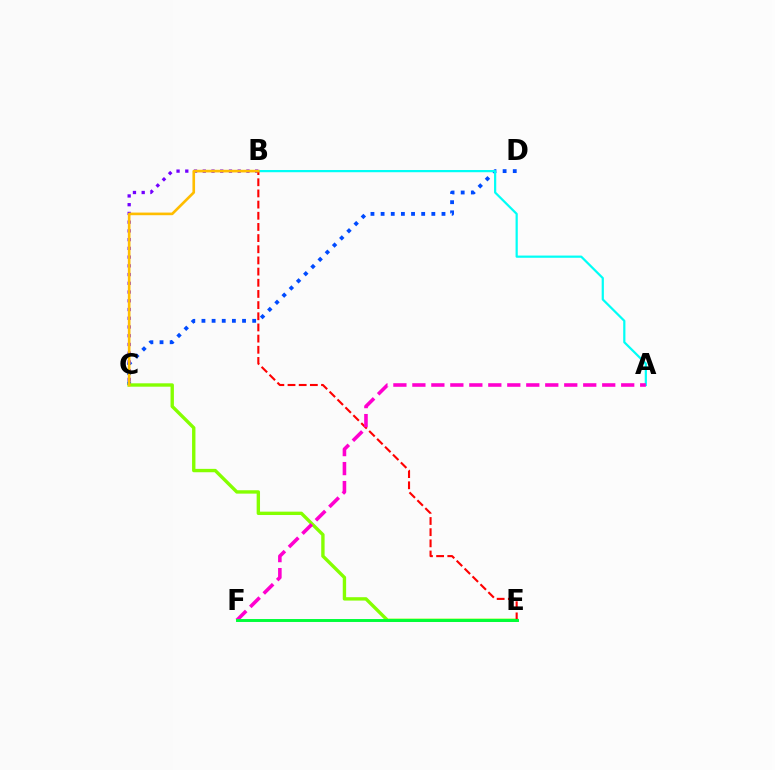{('C', 'D'): [{'color': '#004bff', 'line_style': 'dotted', 'thickness': 2.76}], ('C', 'E'): [{'color': '#84ff00', 'line_style': 'solid', 'thickness': 2.43}], ('B', 'C'): [{'color': '#7200ff', 'line_style': 'dotted', 'thickness': 2.37}, {'color': '#ffbd00', 'line_style': 'solid', 'thickness': 1.9}], ('A', 'B'): [{'color': '#00fff6', 'line_style': 'solid', 'thickness': 1.6}], ('B', 'E'): [{'color': '#ff0000', 'line_style': 'dashed', 'thickness': 1.52}], ('A', 'F'): [{'color': '#ff00cf', 'line_style': 'dashed', 'thickness': 2.58}], ('E', 'F'): [{'color': '#00ff39', 'line_style': 'solid', 'thickness': 2.12}]}